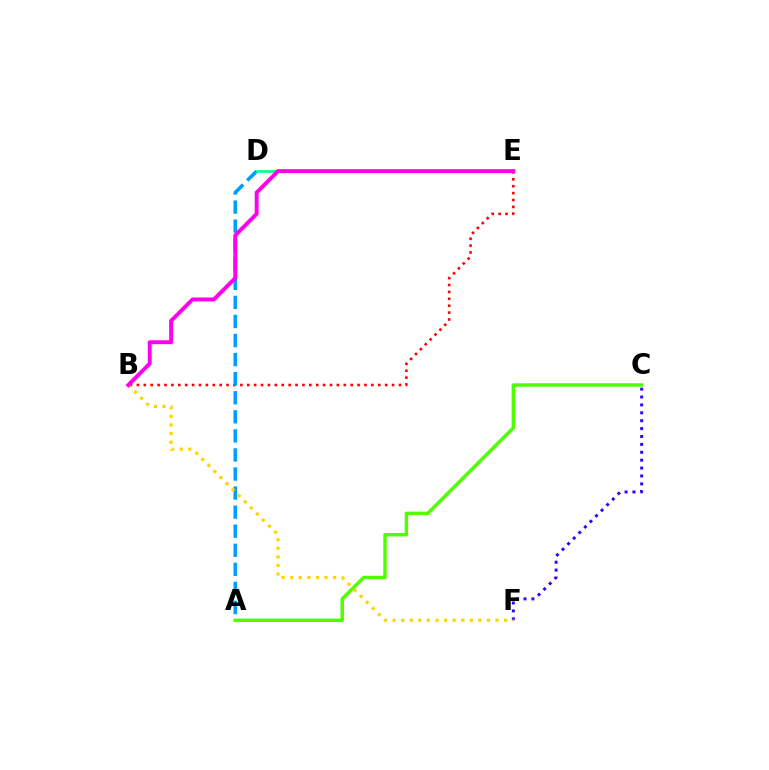{('B', 'E'): [{'color': '#ff0000', 'line_style': 'dotted', 'thickness': 1.87}, {'color': '#ff00ed', 'line_style': 'solid', 'thickness': 2.83}], ('A', 'D'): [{'color': '#009eff', 'line_style': 'dashed', 'thickness': 2.59}], ('C', 'F'): [{'color': '#3700ff', 'line_style': 'dotted', 'thickness': 2.14}], ('D', 'E'): [{'color': '#00ff86', 'line_style': 'solid', 'thickness': 1.91}], ('A', 'C'): [{'color': '#4fff00', 'line_style': 'solid', 'thickness': 2.49}], ('B', 'F'): [{'color': '#ffd500', 'line_style': 'dotted', 'thickness': 2.33}]}